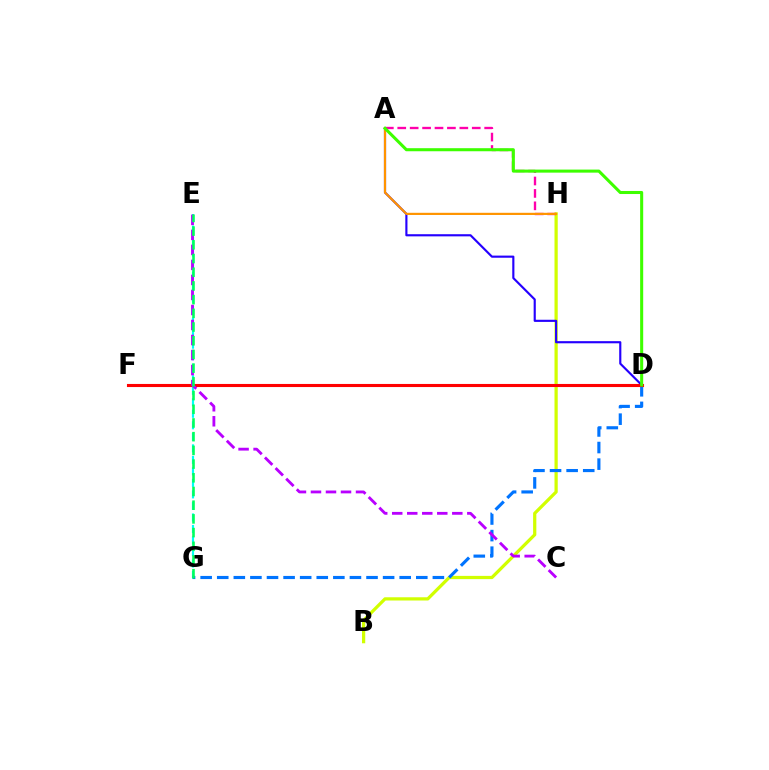{('B', 'H'): [{'color': '#d1ff00', 'line_style': 'solid', 'thickness': 2.33}], ('A', 'H'): [{'color': '#ff00ac', 'line_style': 'dashed', 'thickness': 1.69}, {'color': '#ff9400', 'line_style': 'solid', 'thickness': 1.57}], ('E', 'G'): [{'color': '#00fff6', 'line_style': 'dashed', 'thickness': 1.56}, {'color': '#00ff5c', 'line_style': 'dashed', 'thickness': 1.86}], ('A', 'D'): [{'color': '#2500ff', 'line_style': 'solid', 'thickness': 1.55}, {'color': '#3dff00', 'line_style': 'solid', 'thickness': 2.2}], ('D', 'G'): [{'color': '#0074ff', 'line_style': 'dashed', 'thickness': 2.25}], ('D', 'F'): [{'color': '#ff0000', 'line_style': 'solid', 'thickness': 2.23}], ('C', 'E'): [{'color': '#b900ff', 'line_style': 'dashed', 'thickness': 2.04}]}